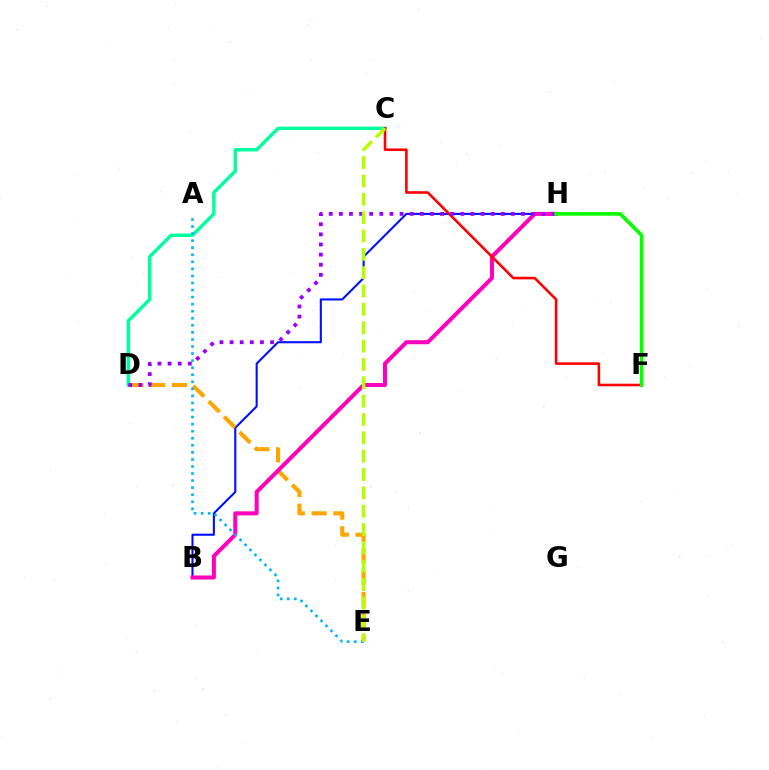{('B', 'H'): [{'color': '#0010ff', 'line_style': 'solid', 'thickness': 1.51}, {'color': '#ff00bd', 'line_style': 'solid', 'thickness': 2.89}], ('D', 'E'): [{'color': '#ffa500', 'line_style': 'dashed', 'thickness': 2.96}], ('C', 'D'): [{'color': '#00ff9d', 'line_style': 'solid', 'thickness': 2.46}], ('A', 'E'): [{'color': '#00b5ff', 'line_style': 'dotted', 'thickness': 1.92}], ('C', 'F'): [{'color': '#ff0000', 'line_style': 'solid', 'thickness': 1.86}], ('D', 'H'): [{'color': '#9b00ff', 'line_style': 'dotted', 'thickness': 2.75}], ('C', 'E'): [{'color': '#b3ff00', 'line_style': 'dashed', 'thickness': 2.49}], ('F', 'H'): [{'color': '#08ff00', 'line_style': 'solid', 'thickness': 2.62}]}